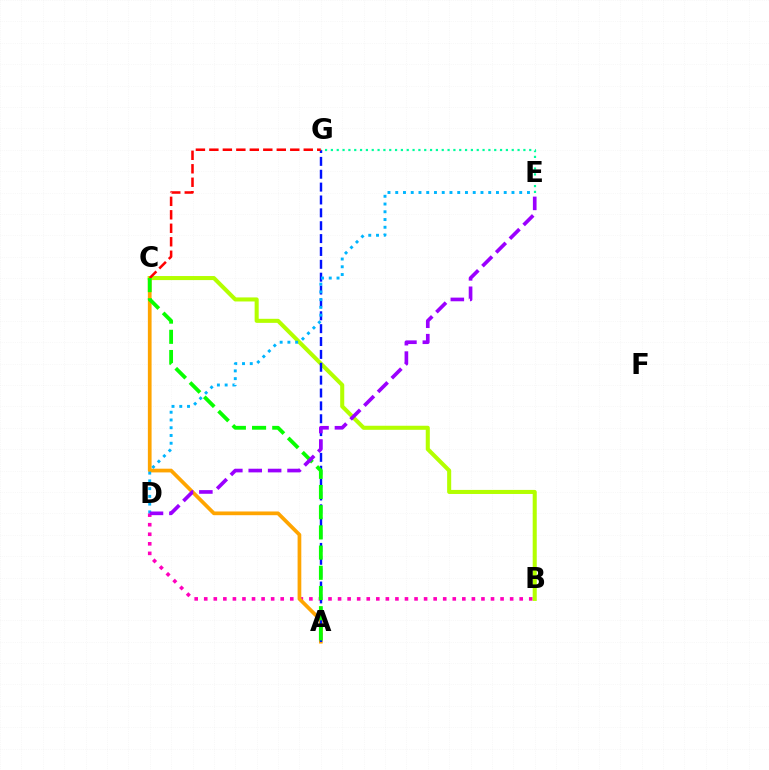{('B', 'D'): [{'color': '#ff00bd', 'line_style': 'dotted', 'thickness': 2.6}], ('A', 'C'): [{'color': '#ffa500', 'line_style': 'solid', 'thickness': 2.68}, {'color': '#08ff00', 'line_style': 'dashed', 'thickness': 2.74}], ('B', 'C'): [{'color': '#b3ff00', 'line_style': 'solid', 'thickness': 2.92}], ('A', 'G'): [{'color': '#0010ff', 'line_style': 'dashed', 'thickness': 1.75}], ('C', 'G'): [{'color': '#ff0000', 'line_style': 'dashed', 'thickness': 1.83}], ('E', 'G'): [{'color': '#00ff9d', 'line_style': 'dotted', 'thickness': 1.58}], ('D', 'E'): [{'color': '#00b5ff', 'line_style': 'dotted', 'thickness': 2.11}, {'color': '#9b00ff', 'line_style': 'dashed', 'thickness': 2.64}]}